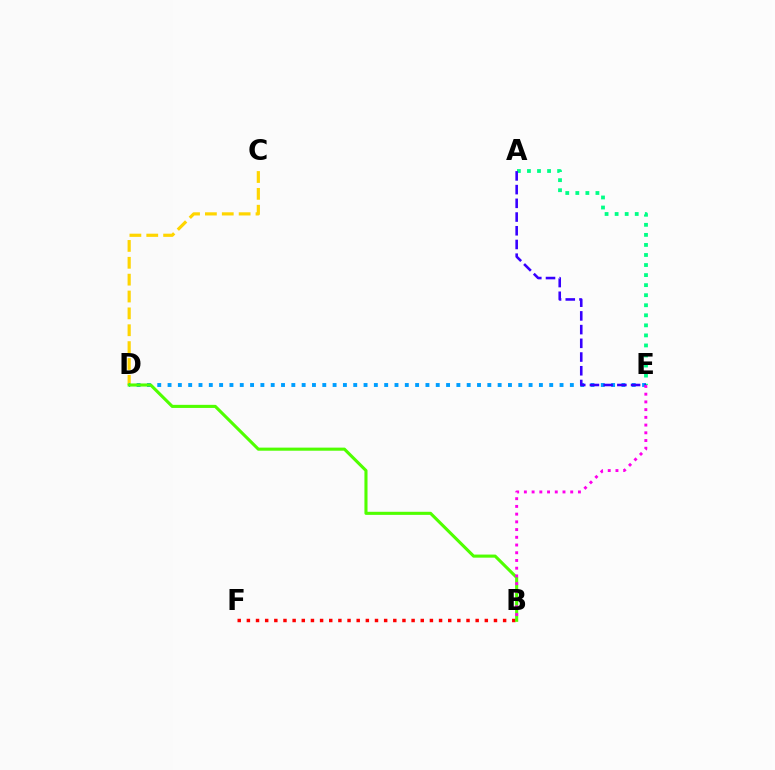{('C', 'D'): [{'color': '#ffd500', 'line_style': 'dashed', 'thickness': 2.29}], ('A', 'E'): [{'color': '#00ff86', 'line_style': 'dotted', 'thickness': 2.73}, {'color': '#3700ff', 'line_style': 'dashed', 'thickness': 1.86}], ('D', 'E'): [{'color': '#009eff', 'line_style': 'dotted', 'thickness': 2.8}], ('B', 'F'): [{'color': '#ff0000', 'line_style': 'dotted', 'thickness': 2.49}], ('B', 'D'): [{'color': '#4fff00', 'line_style': 'solid', 'thickness': 2.22}], ('B', 'E'): [{'color': '#ff00ed', 'line_style': 'dotted', 'thickness': 2.1}]}